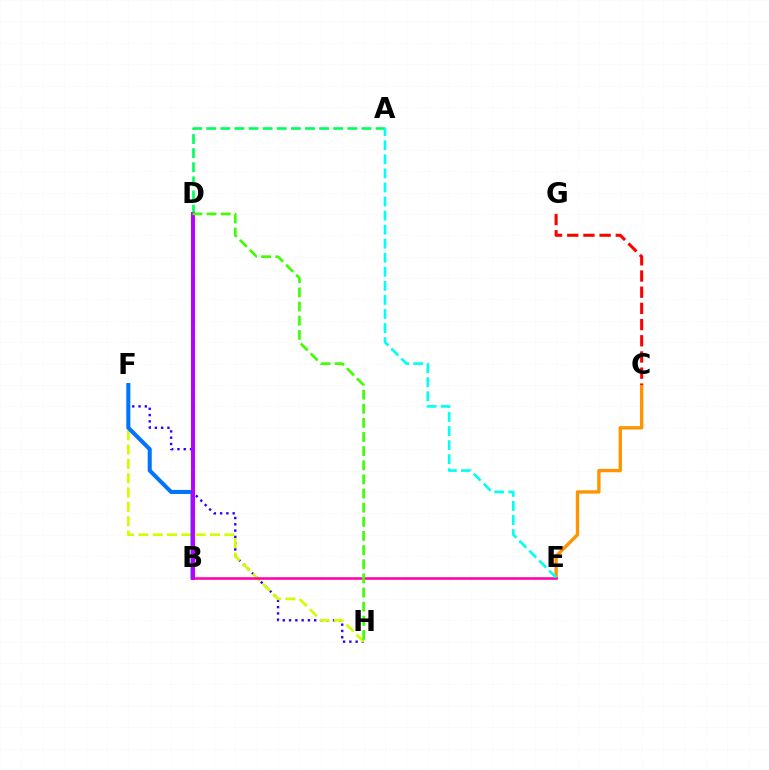{('C', 'E'): [{'color': '#ff9400', 'line_style': 'solid', 'thickness': 2.42}], ('C', 'G'): [{'color': '#ff0000', 'line_style': 'dashed', 'thickness': 2.2}], ('F', 'H'): [{'color': '#2500ff', 'line_style': 'dotted', 'thickness': 1.71}, {'color': '#d1ff00', 'line_style': 'dashed', 'thickness': 1.94}], ('A', 'D'): [{'color': '#00ff5c', 'line_style': 'dashed', 'thickness': 1.92}], ('B', 'E'): [{'color': '#ff00ac', 'line_style': 'solid', 'thickness': 1.84}], ('B', 'F'): [{'color': '#0074ff', 'line_style': 'solid', 'thickness': 2.91}], ('B', 'D'): [{'color': '#b900ff', 'line_style': 'solid', 'thickness': 2.85}], ('D', 'H'): [{'color': '#3dff00', 'line_style': 'dashed', 'thickness': 1.92}], ('A', 'E'): [{'color': '#00fff6', 'line_style': 'dashed', 'thickness': 1.91}]}